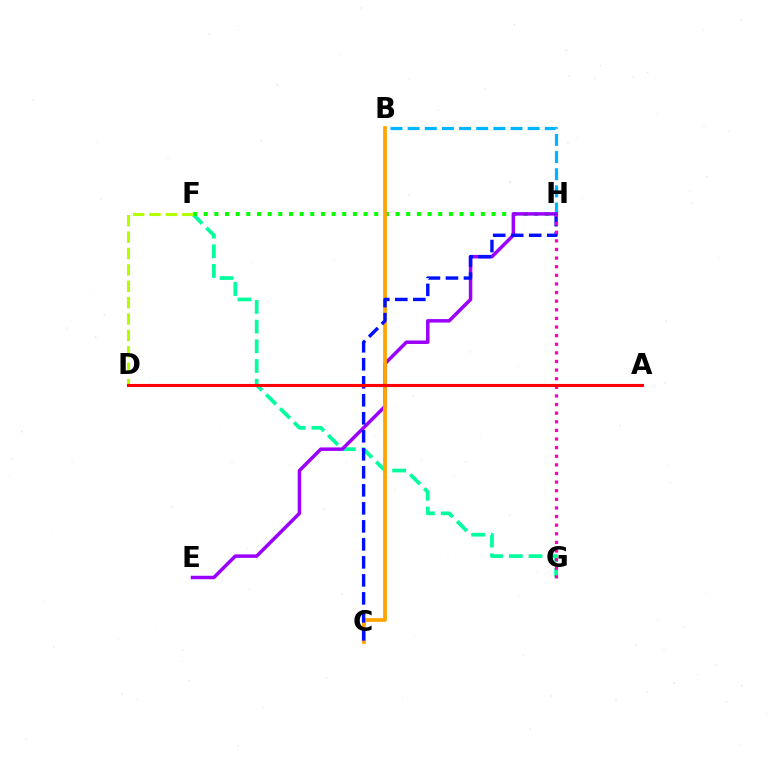{('F', 'G'): [{'color': '#00ff9d', 'line_style': 'dashed', 'thickness': 2.67}], ('F', 'H'): [{'color': '#08ff00', 'line_style': 'dotted', 'thickness': 2.9}], ('B', 'H'): [{'color': '#00b5ff', 'line_style': 'dashed', 'thickness': 2.33}], ('E', 'H'): [{'color': '#9b00ff', 'line_style': 'solid', 'thickness': 2.51}], ('B', 'C'): [{'color': '#ffa500', 'line_style': 'solid', 'thickness': 2.69}], ('C', 'H'): [{'color': '#0010ff', 'line_style': 'dashed', 'thickness': 2.45}], ('D', 'F'): [{'color': '#b3ff00', 'line_style': 'dashed', 'thickness': 2.23}], ('G', 'H'): [{'color': '#ff00bd', 'line_style': 'dotted', 'thickness': 2.34}], ('A', 'D'): [{'color': '#ff0000', 'line_style': 'solid', 'thickness': 2.24}]}